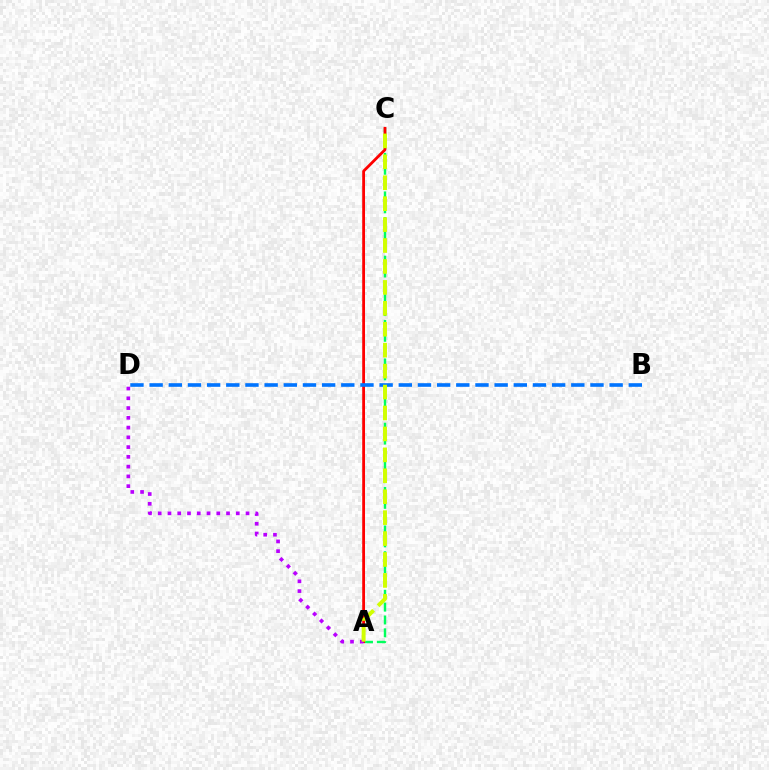{('A', 'C'): [{'color': '#00ff5c', 'line_style': 'dashed', 'thickness': 1.75}, {'color': '#ff0000', 'line_style': 'solid', 'thickness': 2.02}, {'color': '#d1ff00', 'line_style': 'dashed', 'thickness': 2.84}], ('B', 'D'): [{'color': '#0074ff', 'line_style': 'dashed', 'thickness': 2.6}], ('A', 'D'): [{'color': '#b900ff', 'line_style': 'dotted', 'thickness': 2.65}]}